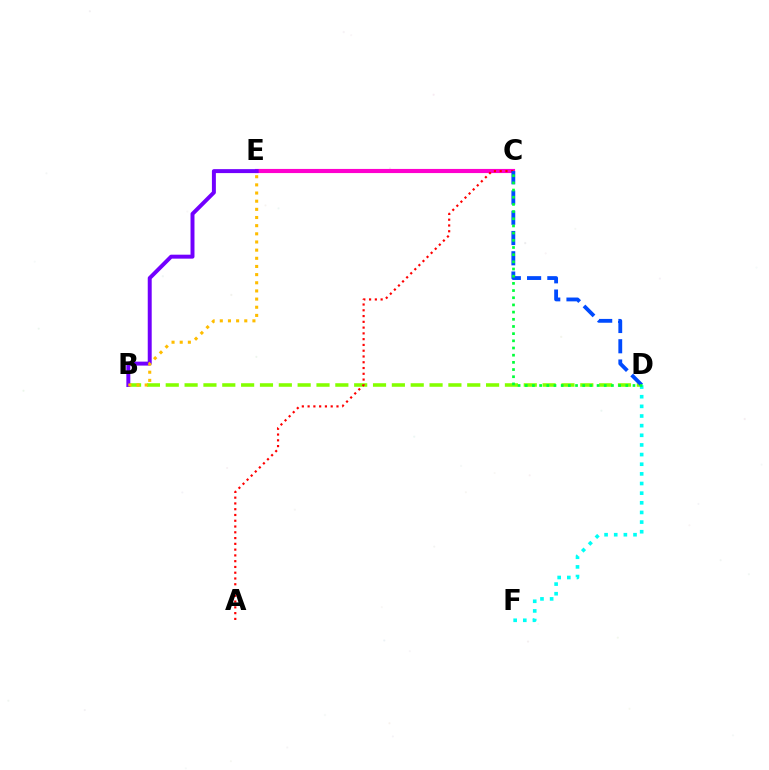{('C', 'E'): [{'color': '#ff00cf', 'line_style': 'solid', 'thickness': 2.98}], ('B', 'D'): [{'color': '#84ff00', 'line_style': 'dashed', 'thickness': 2.56}], ('B', 'E'): [{'color': '#7200ff', 'line_style': 'solid', 'thickness': 2.85}, {'color': '#ffbd00', 'line_style': 'dotted', 'thickness': 2.22}], ('A', 'C'): [{'color': '#ff0000', 'line_style': 'dotted', 'thickness': 1.57}], ('C', 'D'): [{'color': '#004bff', 'line_style': 'dashed', 'thickness': 2.75}, {'color': '#00ff39', 'line_style': 'dotted', 'thickness': 1.95}], ('D', 'F'): [{'color': '#00fff6', 'line_style': 'dotted', 'thickness': 2.62}]}